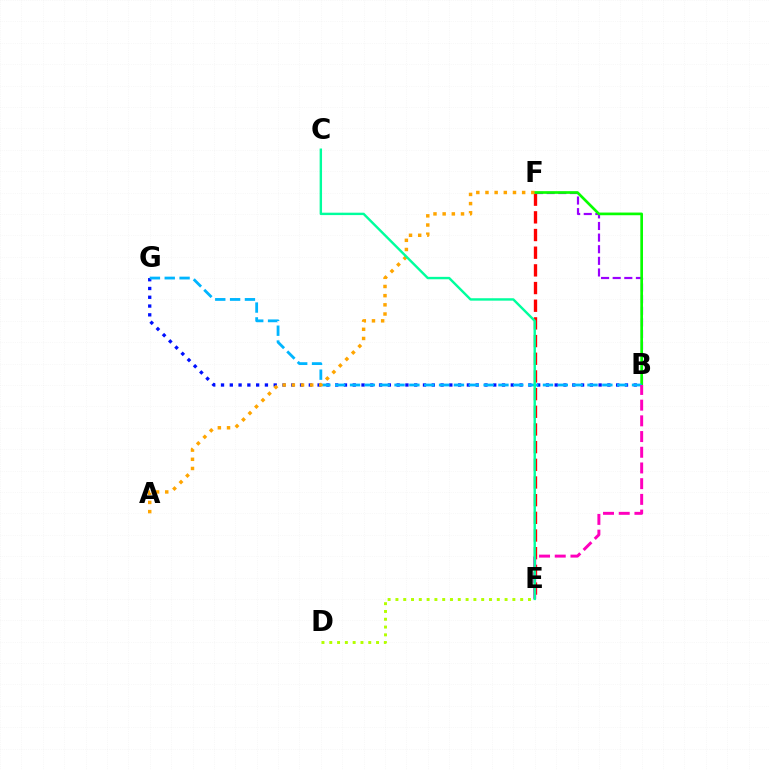{('E', 'F'): [{'color': '#ff0000', 'line_style': 'dashed', 'thickness': 2.4}], ('B', 'G'): [{'color': '#0010ff', 'line_style': 'dotted', 'thickness': 2.39}, {'color': '#00b5ff', 'line_style': 'dashed', 'thickness': 2.02}], ('B', 'F'): [{'color': '#9b00ff', 'line_style': 'dashed', 'thickness': 1.58}, {'color': '#08ff00', 'line_style': 'solid', 'thickness': 1.93}], ('D', 'E'): [{'color': '#b3ff00', 'line_style': 'dotted', 'thickness': 2.12}], ('A', 'F'): [{'color': '#ffa500', 'line_style': 'dotted', 'thickness': 2.49}], ('B', 'E'): [{'color': '#ff00bd', 'line_style': 'dashed', 'thickness': 2.13}], ('C', 'E'): [{'color': '#00ff9d', 'line_style': 'solid', 'thickness': 1.73}]}